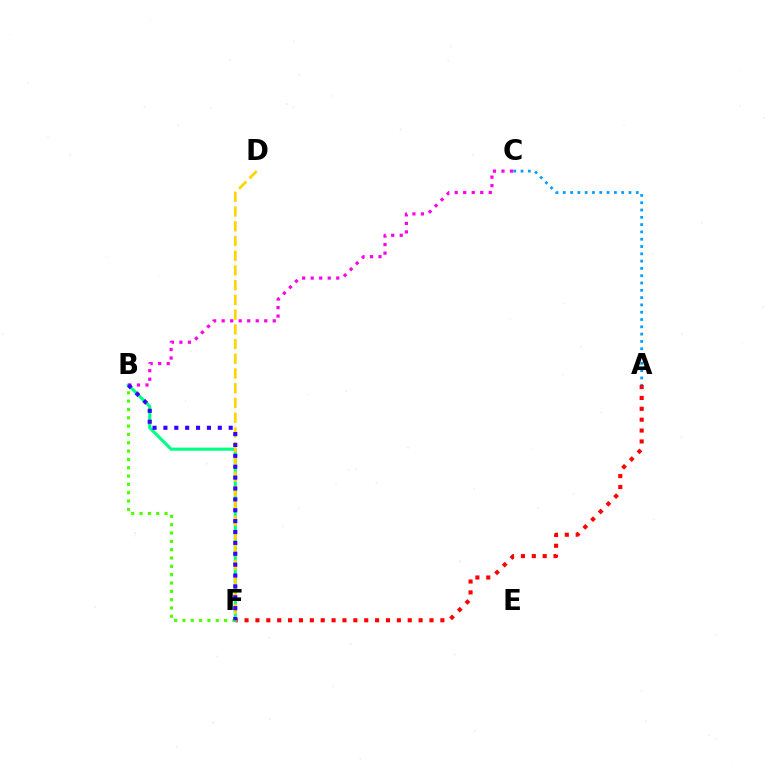{('B', 'F'): [{'color': '#4fff00', 'line_style': 'dotted', 'thickness': 2.26}, {'color': '#00ff86', 'line_style': 'solid', 'thickness': 2.25}, {'color': '#3700ff', 'line_style': 'dotted', 'thickness': 2.96}], ('A', 'F'): [{'color': '#ff0000', 'line_style': 'dotted', 'thickness': 2.96}], ('D', 'F'): [{'color': '#ffd500', 'line_style': 'dashed', 'thickness': 2.0}], ('A', 'C'): [{'color': '#009eff', 'line_style': 'dotted', 'thickness': 1.98}], ('B', 'C'): [{'color': '#ff00ed', 'line_style': 'dotted', 'thickness': 2.32}]}